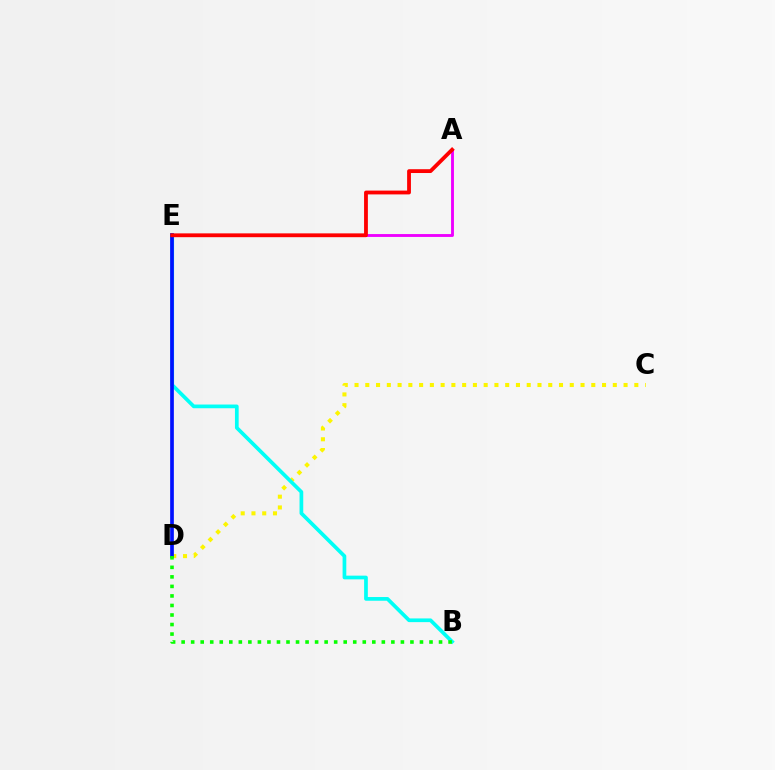{('C', 'D'): [{'color': '#fcf500', 'line_style': 'dotted', 'thickness': 2.92}], ('B', 'E'): [{'color': '#00fff6', 'line_style': 'solid', 'thickness': 2.67}], ('A', 'E'): [{'color': '#ee00ff', 'line_style': 'solid', 'thickness': 2.07}, {'color': '#ff0000', 'line_style': 'solid', 'thickness': 2.74}], ('D', 'E'): [{'color': '#0010ff', 'line_style': 'solid', 'thickness': 2.66}], ('B', 'D'): [{'color': '#08ff00', 'line_style': 'dotted', 'thickness': 2.59}]}